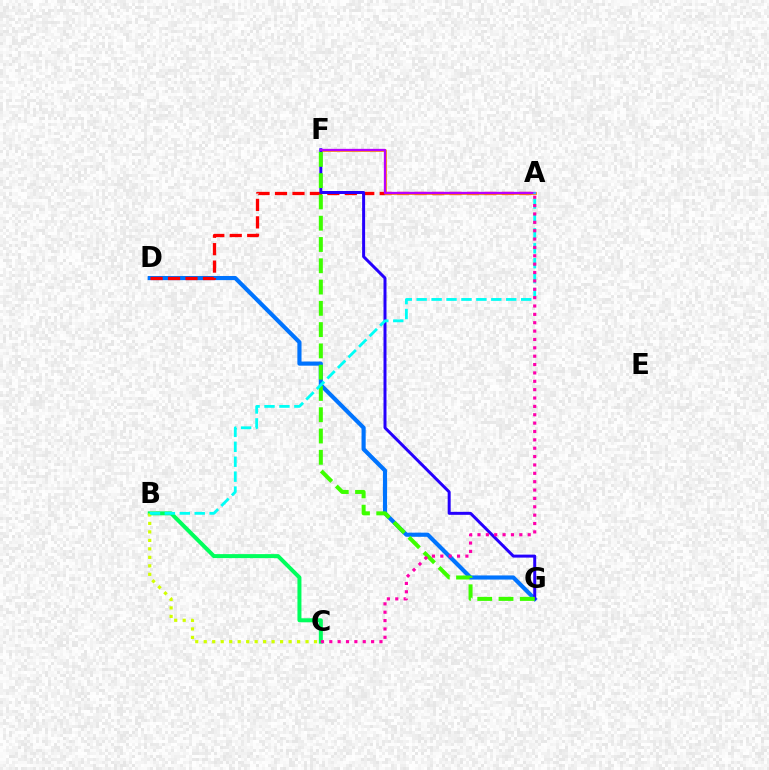{('D', 'G'): [{'color': '#0074ff', 'line_style': 'solid', 'thickness': 2.98}], ('A', 'D'): [{'color': '#ff0000', 'line_style': 'dashed', 'thickness': 2.37}], ('B', 'C'): [{'color': '#00ff5c', 'line_style': 'solid', 'thickness': 2.87}, {'color': '#d1ff00', 'line_style': 'dotted', 'thickness': 2.31}], ('A', 'F'): [{'color': '#ff9400', 'line_style': 'solid', 'thickness': 1.99}, {'color': '#b900ff', 'line_style': 'solid', 'thickness': 1.66}], ('F', 'G'): [{'color': '#2500ff', 'line_style': 'solid', 'thickness': 2.15}, {'color': '#3dff00', 'line_style': 'dashed', 'thickness': 2.89}], ('A', 'B'): [{'color': '#00fff6', 'line_style': 'dashed', 'thickness': 2.03}], ('A', 'C'): [{'color': '#ff00ac', 'line_style': 'dotted', 'thickness': 2.27}]}